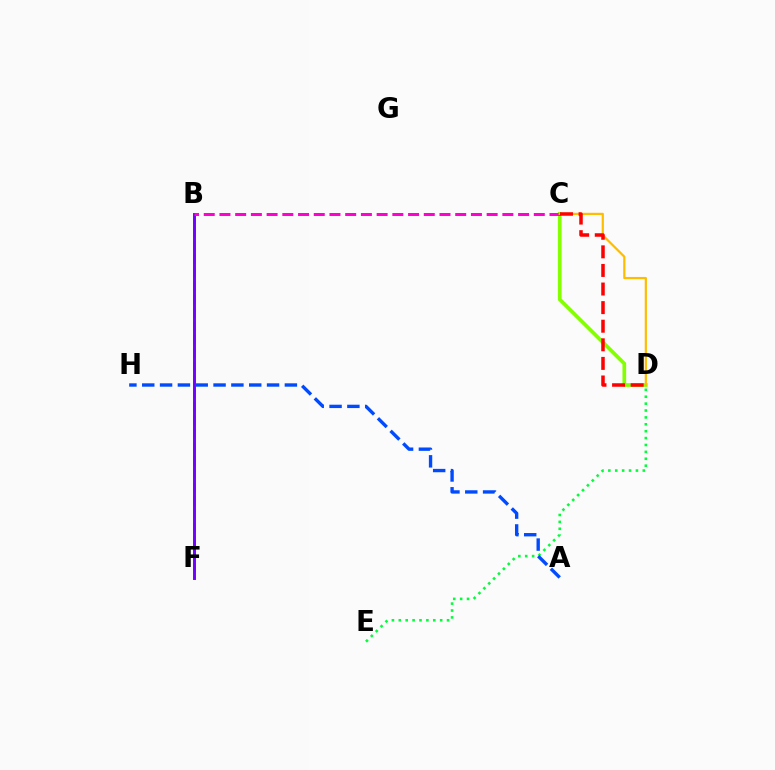{('C', 'D'): [{'color': '#84ff00', 'line_style': 'solid', 'thickness': 2.66}, {'color': '#ffbd00', 'line_style': 'solid', 'thickness': 1.59}, {'color': '#ff0000', 'line_style': 'dashed', 'thickness': 2.53}], ('D', 'E'): [{'color': '#00ff39', 'line_style': 'dotted', 'thickness': 1.87}], ('B', 'F'): [{'color': '#00fff6', 'line_style': 'dashed', 'thickness': 1.82}, {'color': '#7200ff', 'line_style': 'solid', 'thickness': 2.11}], ('B', 'C'): [{'color': '#ff00cf', 'line_style': 'dashed', 'thickness': 2.14}], ('A', 'H'): [{'color': '#004bff', 'line_style': 'dashed', 'thickness': 2.42}]}